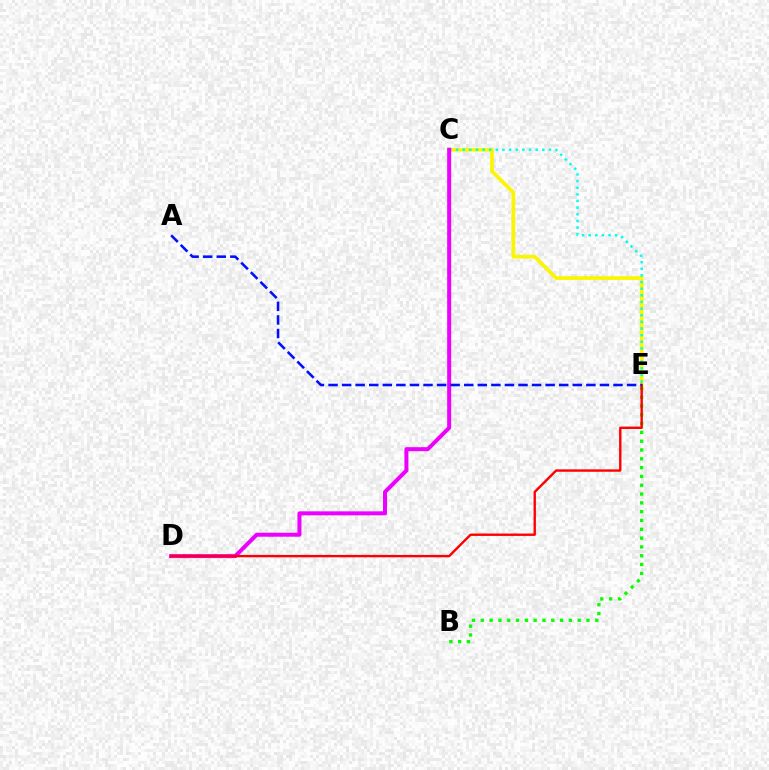{('C', 'E'): [{'color': '#fcf500', 'line_style': 'solid', 'thickness': 2.67}, {'color': '#00fff6', 'line_style': 'dotted', 'thickness': 1.8}], ('B', 'E'): [{'color': '#08ff00', 'line_style': 'dotted', 'thickness': 2.39}], ('C', 'D'): [{'color': '#ee00ff', 'line_style': 'solid', 'thickness': 2.88}], ('D', 'E'): [{'color': '#ff0000', 'line_style': 'solid', 'thickness': 1.72}], ('A', 'E'): [{'color': '#0010ff', 'line_style': 'dashed', 'thickness': 1.84}]}